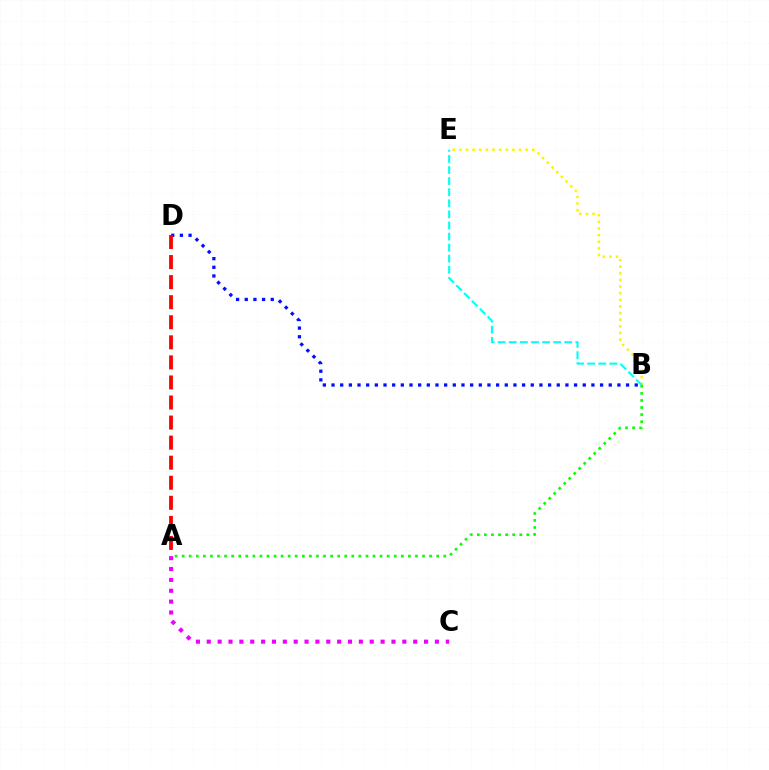{('B', 'D'): [{'color': '#0010ff', 'line_style': 'dotted', 'thickness': 2.35}], ('B', 'E'): [{'color': '#fcf500', 'line_style': 'dotted', 'thickness': 1.8}, {'color': '#00fff6', 'line_style': 'dashed', 'thickness': 1.51}], ('A', 'B'): [{'color': '#08ff00', 'line_style': 'dotted', 'thickness': 1.92}], ('A', 'C'): [{'color': '#ee00ff', 'line_style': 'dotted', 'thickness': 2.95}], ('A', 'D'): [{'color': '#ff0000', 'line_style': 'dashed', 'thickness': 2.73}]}